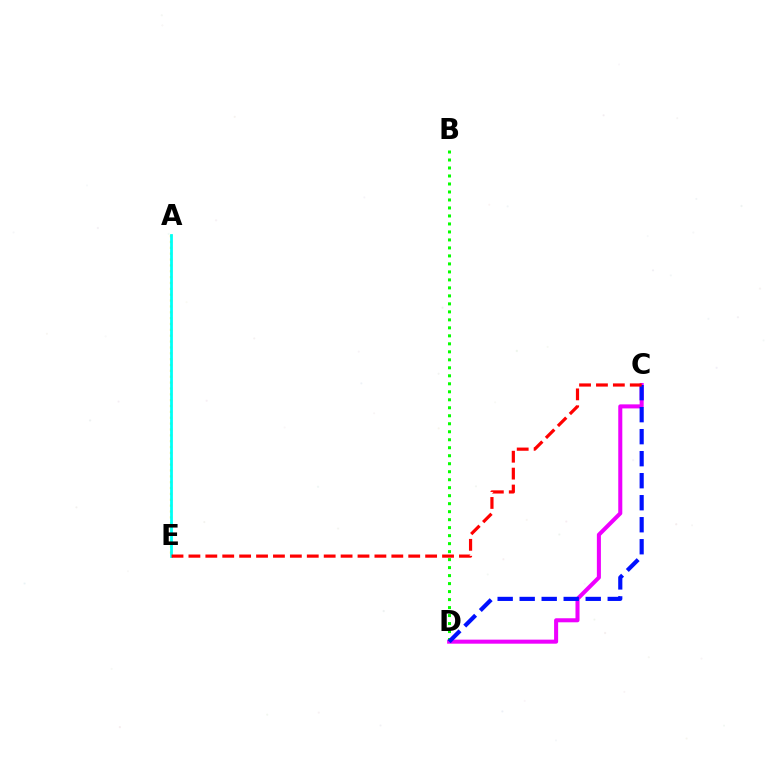{('A', 'E'): [{'color': '#fcf500', 'line_style': 'dotted', 'thickness': 1.59}, {'color': '#00fff6', 'line_style': 'solid', 'thickness': 2.0}], ('C', 'D'): [{'color': '#ee00ff', 'line_style': 'solid', 'thickness': 2.91}, {'color': '#0010ff', 'line_style': 'dashed', 'thickness': 2.99}], ('B', 'D'): [{'color': '#08ff00', 'line_style': 'dotted', 'thickness': 2.17}], ('C', 'E'): [{'color': '#ff0000', 'line_style': 'dashed', 'thickness': 2.3}]}